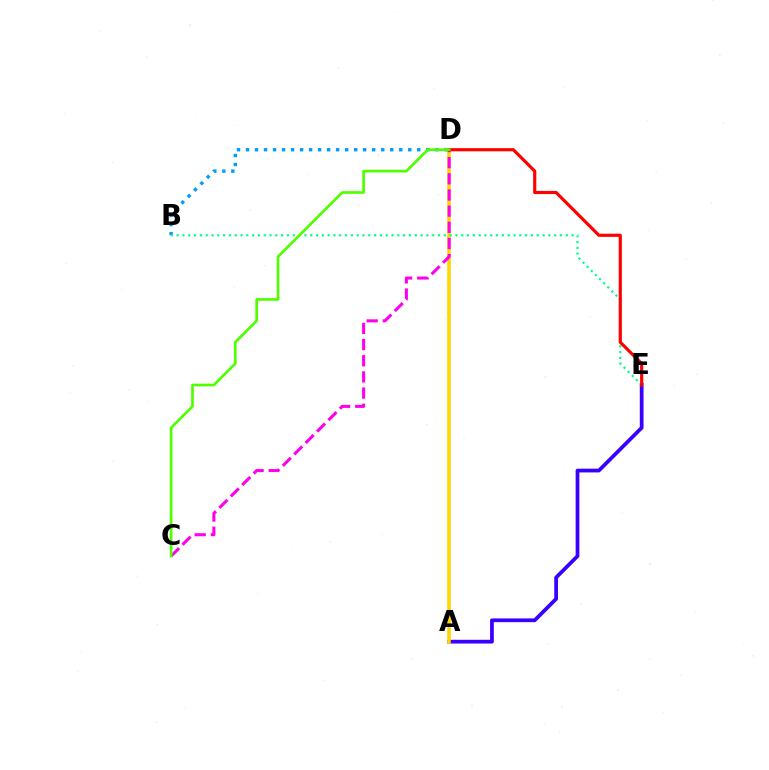{('B', 'D'): [{'color': '#009eff', 'line_style': 'dotted', 'thickness': 2.45}], ('A', 'E'): [{'color': '#3700ff', 'line_style': 'solid', 'thickness': 2.7}], ('A', 'D'): [{'color': '#ffd500', 'line_style': 'solid', 'thickness': 2.58}], ('C', 'D'): [{'color': '#ff00ed', 'line_style': 'dashed', 'thickness': 2.2}, {'color': '#4fff00', 'line_style': 'solid', 'thickness': 1.93}], ('B', 'E'): [{'color': '#00ff86', 'line_style': 'dotted', 'thickness': 1.58}], ('D', 'E'): [{'color': '#ff0000', 'line_style': 'solid', 'thickness': 2.27}]}